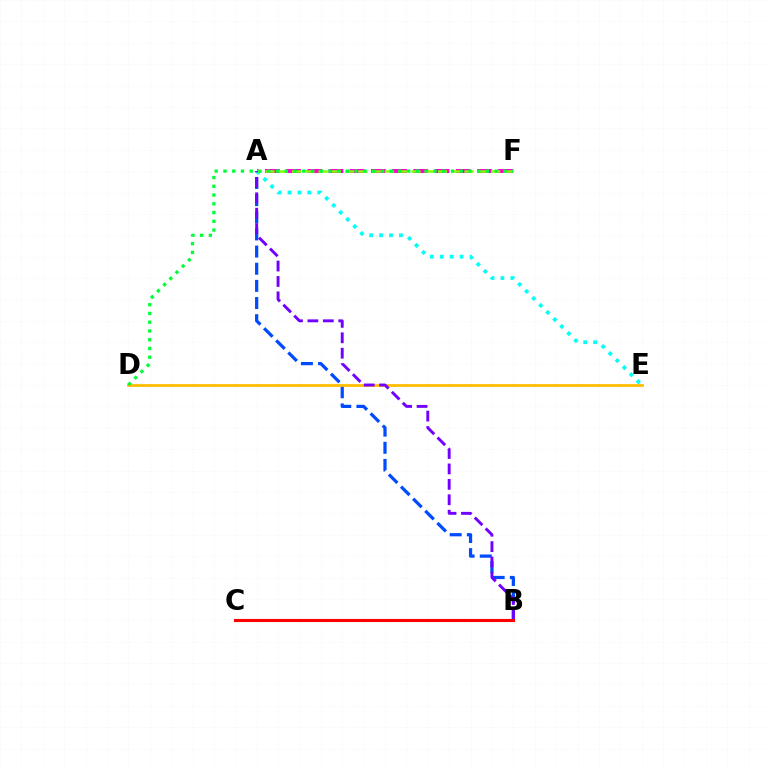{('A', 'B'): [{'color': '#004bff', 'line_style': 'dashed', 'thickness': 2.33}, {'color': '#7200ff', 'line_style': 'dashed', 'thickness': 2.1}], ('A', 'F'): [{'color': '#ff00cf', 'line_style': 'dashed', 'thickness': 2.88}, {'color': '#84ff00', 'line_style': 'dashed', 'thickness': 1.8}], ('A', 'E'): [{'color': '#00fff6', 'line_style': 'dotted', 'thickness': 2.7}], ('D', 'E'): [{'color': '#ffbd00', 'line_style': 'solid', 'thickness': 1.99}], ('B', 'C'): [{'color': '#ff0000', 'line_style': 'solid', 'thickness': 2.24}], ('D', 'F'): [{'color': '#00ff39', 'line_style': 'dotted', 'thickness': 2.38}]}